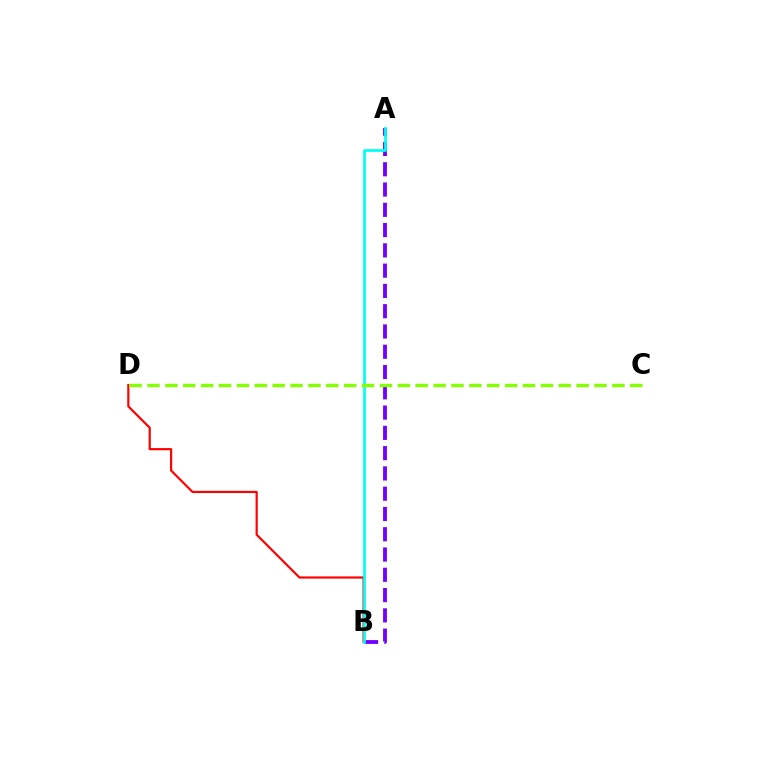{('A', 'B'): [{'color': '#7200ff', 'line_style': 'dashed', 'thickness': 2.75}, {'color': '#00fff6', 'line_style': 'solid', 'thickness': 1.96}], ('B', 'D'): [{'color': '#ff0000', 'line_style': 'solid', 'thickness': 1.57}], ('C', 'D'): [{'color': '#84ff00', 'line_style': 'dashed', 'thickness': 2.43}]}